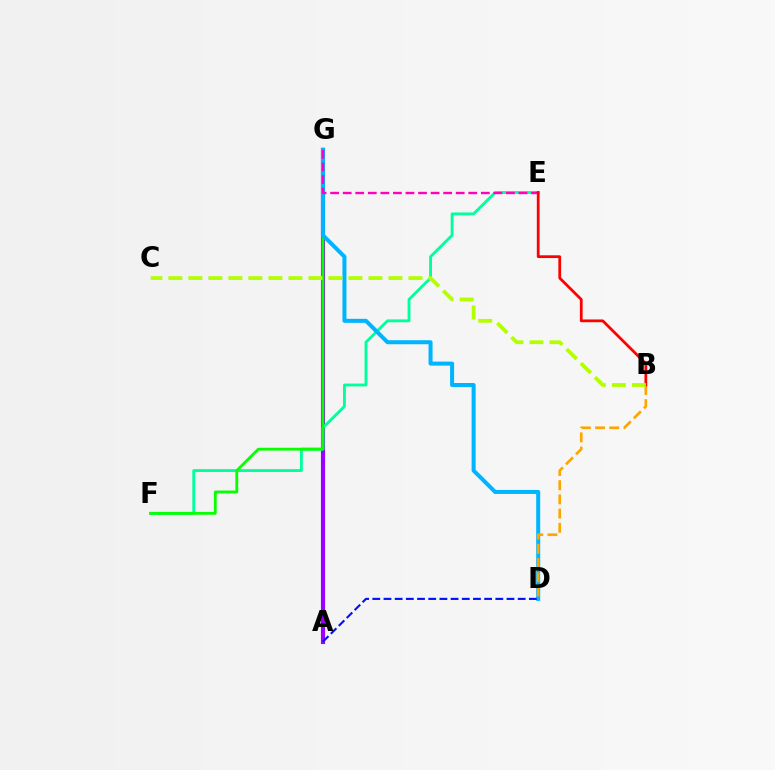{('A', 'G'): [{'color': '#9b00ff', 'line_style': 'solid', 'thickness': 2.97}], ('E', 'F'): [{'color': '#00ff9d', 'line_style': 'solid', 'thickness': 2.05}], ('F', 'G'): [{'color': '#08ff00', 'line_style': 'solid', 'thickness': 2.03}], ('D', 'G'): [{'color': '#00b5ff', 'line_style': 'solid', 'thickness': 2.89}], ('E', 'G'): [{'color': '#ff00bd', 'line_style': 'dashed', 'thickness': 1.71}], ('B', 'D'): [{'color': '#ffa500', 'line_style': 'dashed', 'thickness': 1.93}], ('B', 'E'): [{'color': '#ff0000', 'line_style': 'solid', 'thickness': 1.99}], ('A', 'D'): [{'color': '#0010ff', 'line_style': 'dashed', 'thickness': 1.52}], ('B', 'C'): [{'color': '#b3ff00', 'line_style': 'dashed', 'thickness': 2.72}]}